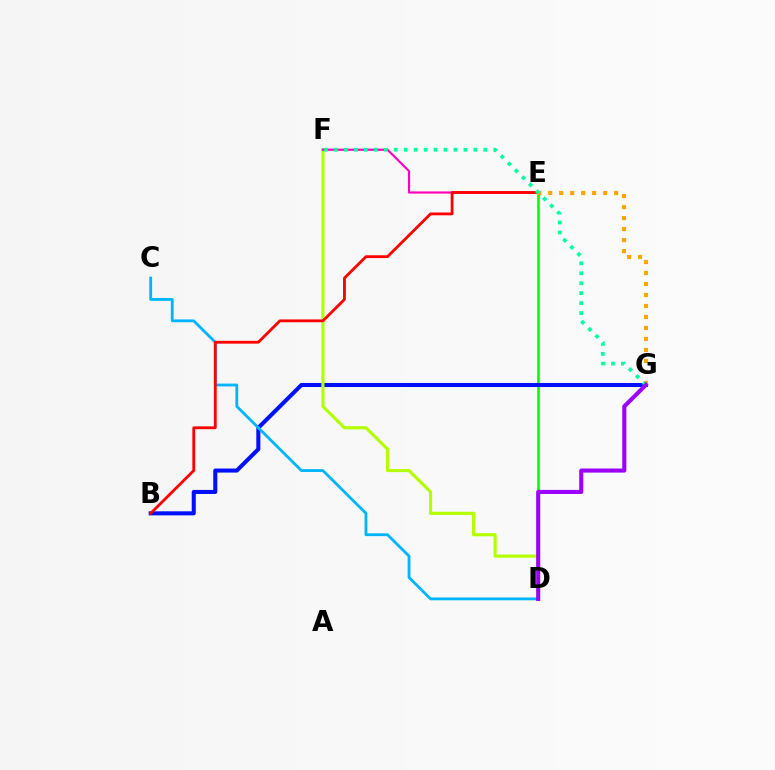{('D', 'E'): [{'color': '#08ff00', 'line_style': 'solid', 'thickness': 1.9}], ('B', 'G'): [{'color': '#0010ff', 'line_style': 'solid', 'thickness': 2.92}], ('D', 'F'): [{'color': '#b3ff00', 'line_style': 'solid', 'thickness': 2.27}], ('E', 'F'): [{'color': '#ff00bd', 'line_style': 'solid', 'thickness': 1.55}], ('C', 'D'): [{'color': '#00b5ff', 'line_style': 'solid', 'thickness': 2.02}], ('B', 'E'): [{'color': '#ff0000', 'line_style': 'solid', 'thickness': 2.03}], ('E', 'G'): [{'color': '#ffa500', 'line_style': 'dotted', 'thickness': 2.99}], ('F', 'G'): [{'color': '#00ff9d', 'line_style': 'dotted', 'thickness': 2.7}], ('D', 'G'): [{'color': '#9b00ff', 'line_style': 'solid', 'thickness': 2.94}]}